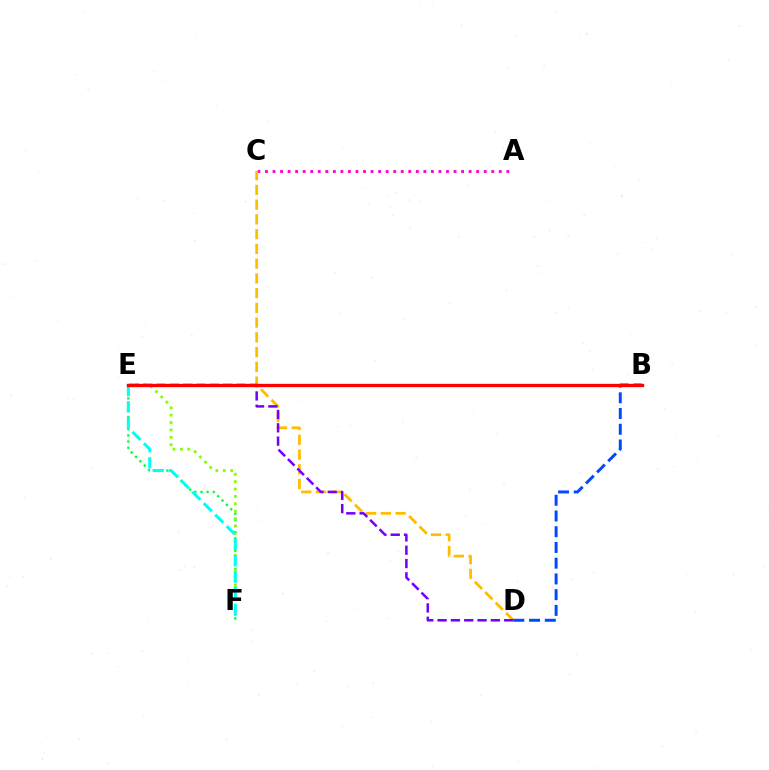{('E', 'F'): [{'color': '#00ff39', 'line_style': 'dotted', 'thickness': 1.67}, {'color': '#84ff00', 'line_style': 'dotted', 'thickness': 2.01}, {'color': '#00fff6', 'line_style': 'dashed', 'thickness': 2.2}], ('A', 'C'): [{'color': '#ff00cf', 'line_style': 'dotted', 'thickness': 2.05}], ('C', 'D'): [{'color': '#ffbd00', 'line_style': 'dashed', 'thickness': 2.0}], ('D', 'E'): [{'color': '#7200ff', 'line_style': 'dashed', 'thickness': 1.81}], ('B', 'D'): [{'color': '#004bff', 'line_style': 'dashed', 'thickness': 2.14}], ('B', 'E'): [{'color': '#ff0000', 'line_style': 'solid', 'thickness': 2.4}]}